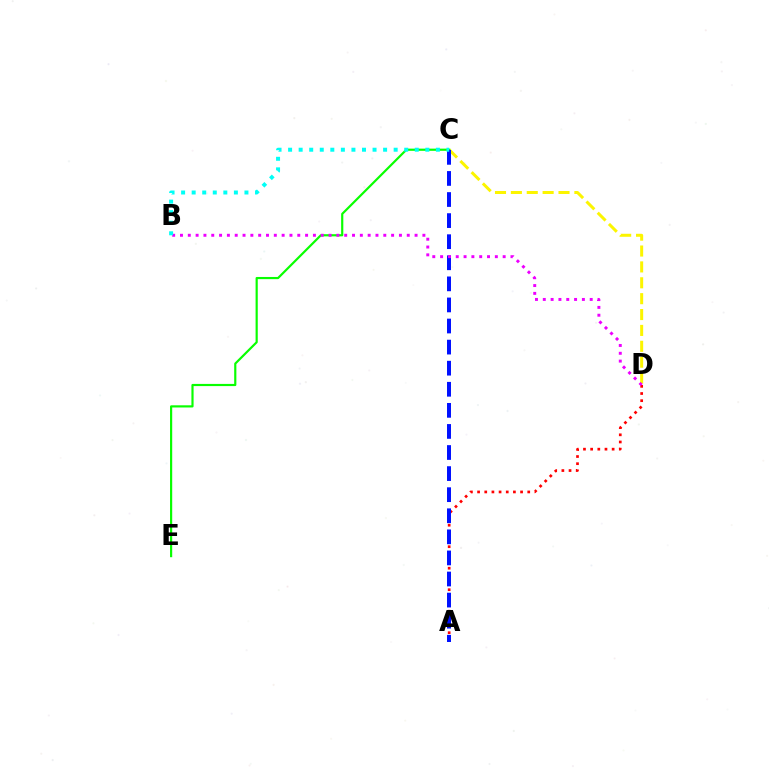{('C', 'D'): [{'color': '#fcf500', 'line_style': 'dashed', 'thickness': 2.16}], ('A', 'D'): [{'color': '#ff0000', 'line_style': 'dotted', 'thickness': 1.95}], ('C', 'E'): [{'color': '#08ff00', 'line_style': 'solid', 'thickness': 1.57}], ('A', 'C'): [{'color': '#0010ff', 'line_style': 'dashed', 'thickness': 2.86}], ('B', 'D'): [{'color': '#ee00ff', 'line_style': 'dotted', 'thickness': 2.12}], ('B', 'C'): [{'color': '#00fff6', 'line_style': 'dotted', 'thickness': 2.87}]}